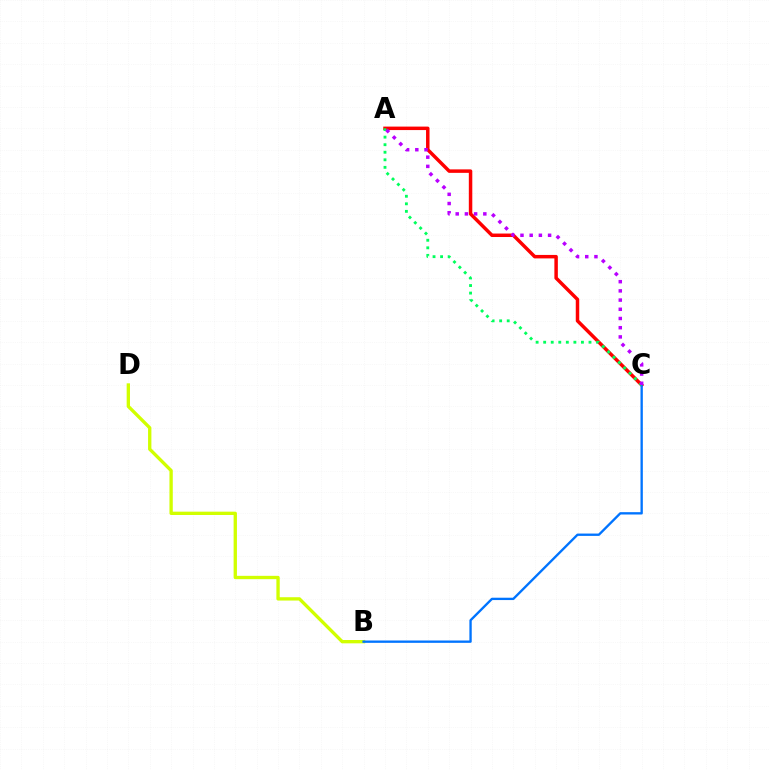{('B', 'D'): [{'color': '#d1ff00', 'line_style': 'solid', 'thickness': 2.4}], ('A', 'C'): [{'color': '#ff0000', 'line_style': 'solid', 'thickness': 2.5}, {'color': '#00ff5c', 'line_style': 'dotted', 'thickness': 2.05}, {'color': '#b900ff', 'line_style': 'dotted', 'thickness': 2.5}], ('B', 'C'): [{'color': '#0074ff', 'line_style': 'solid', 'thickness': 1.69}]}